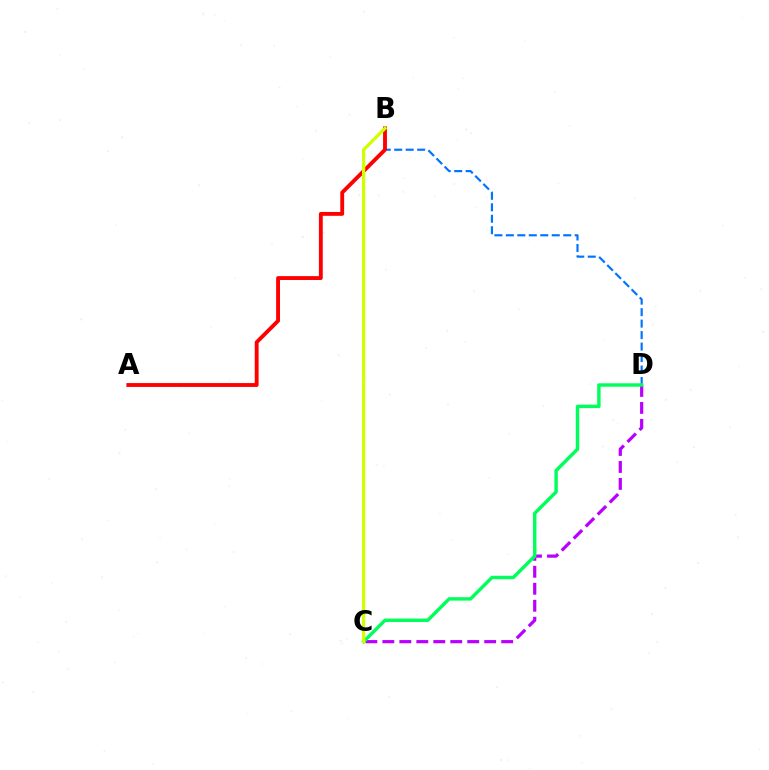{('B', 'D'): [{'color': '#0074ff', 'line_style': 'dashed', 'thickness': 1.56}], ('C', 'D'): [{'color': '#b900ff', 'line_style': 'dashed', 'thickness': 2.31}, {'color': '#00ff5c', 'line_style': 'solid', 'thickness': 2.47}], ('A', 'B'): [{'color': '#ff0000', 'line_style': 'solid', 'thickness': 2.78}], ('B', 'C'): [{'color': '#d1ff00', 'line_style': 'solid', 'thickness': 2.33}]}